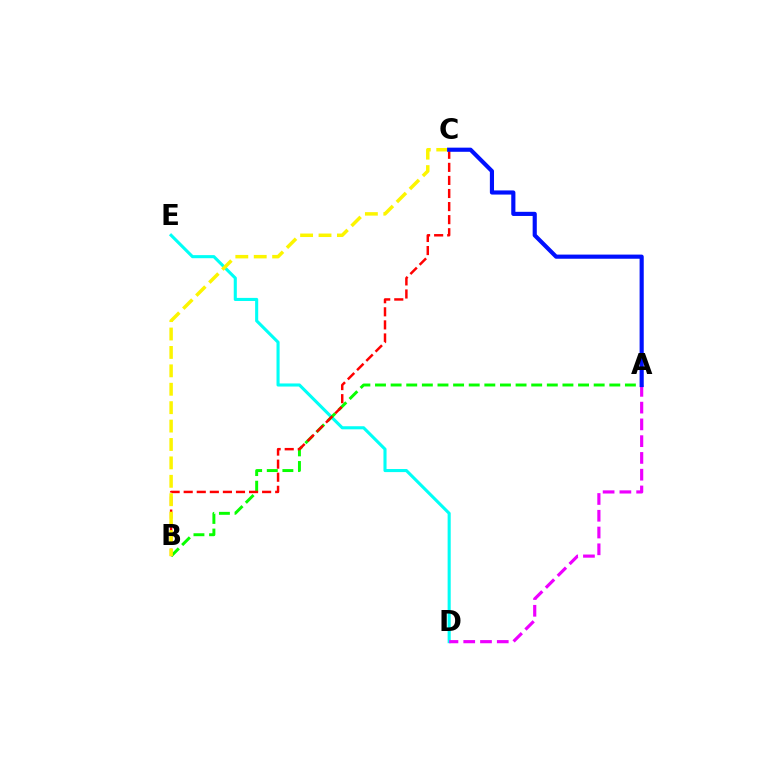{('D', 'E'): [{'color': '#00fff6', 'line_style': 'solid', 'thickness': 2.23}], ('A', 'D'): [{'color': '#ee00ff', 'line_style': 'dashed', 'thickness': 2.28}], ('A', 'B'): [{'color': '#08ff00', 'line_style': 'dashed', 'thickness': 2.12}], ('B', 'C'): [{'color': '#ff0000', 'line_style': 'dashed', 'thickness': 1.78}, {'color': '#fcf500', 'line_style': 'dashed', 'thickness': 2.5}], ('A', 'C'): [{'color': '#0010ff', 'line_style': 'solid', 'thickness': 2.98}]}